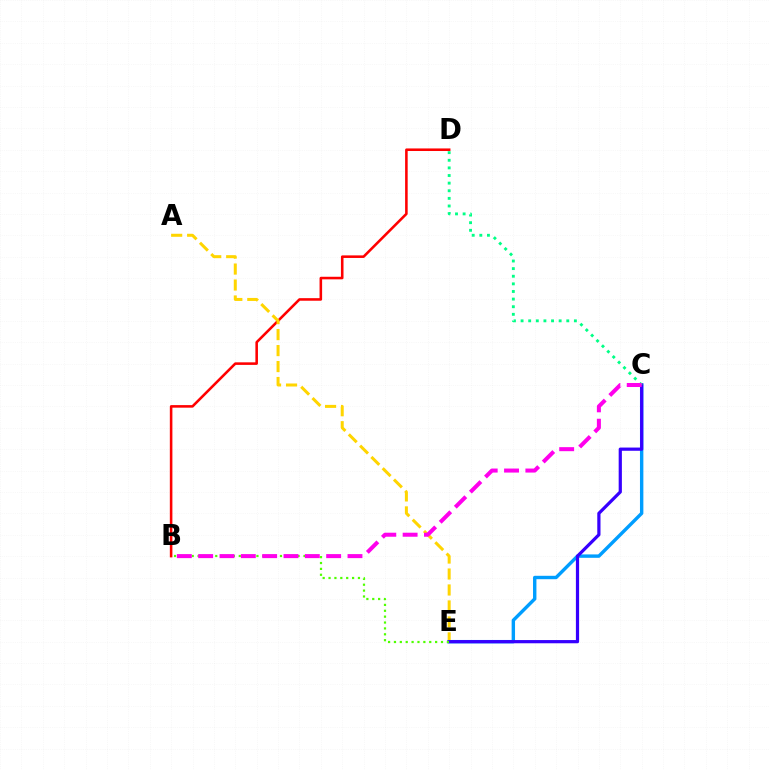{('B', 'D'): [{'color': '#ff0000', 'line_style': 'solid', 'thickness': 1.85}], ('C', 'E'): [{'color': '#009eff', 'line_style': 'solid', 'thickness': 2.45}, {'color': '#3700ff', 'line_style': 'solid', 'thickness': 2.31}], ('A', 'E'): [{'color': '#ffd500', 'line_style': 'dashed', 'thickness': 2.17}], ('C', 'D'): [{'color': '#00ff86', 'line_style': 'dotted', 'thickness': 2.07}], ('B', 'E'): [{'color': '#4fff00', 'line_style': 'dotted', 'thickness': 1.6}], ('B', 'C'): [{'color': '#ff00ed', 'line_style': 'dashed', 'thickness': 2.9}]}